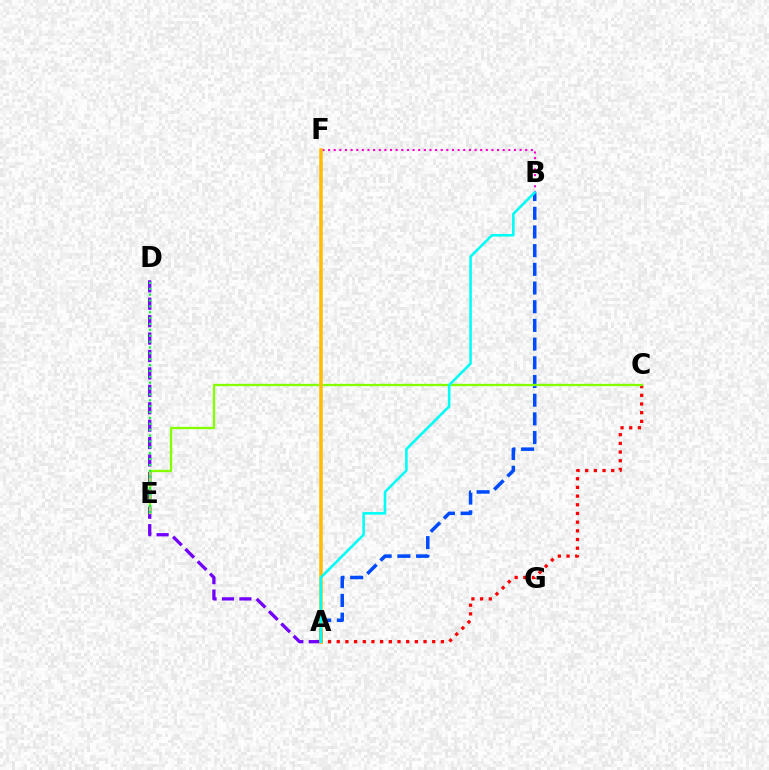{('A', 'C'): [{'color': '#ff0000', 'line_style': 'dotted', 'thickness': 2.36}], ('A', 'B'): [{'color': '#004bff', 'line_style': 'dashed', 'thickness': 2.54}, {'color': '#00fff6', 'line_style': 'solid', 'thickness': 1.86}], ('A', 'D'): [{'color': '#7200ff', 'line_style': 'dashed', 'thickness': 2.37}], ('C', 'E'): [{'color': '#84ff00', 'line_style': 'solid', 'thickness': 1.66}], ('B', 'F'): [{'color': '#ff00cf', 'line_style': 'dotted', 'thickness': 1.53}], ('D', 'E'): [{'color': '#00ff39', 'line_style': 'dotted', 'thickness': 1.6}], ('A', 'F'): [{'color': '#ffbd00', 'line_style': 'solid', 'thickness': 2.52}]}